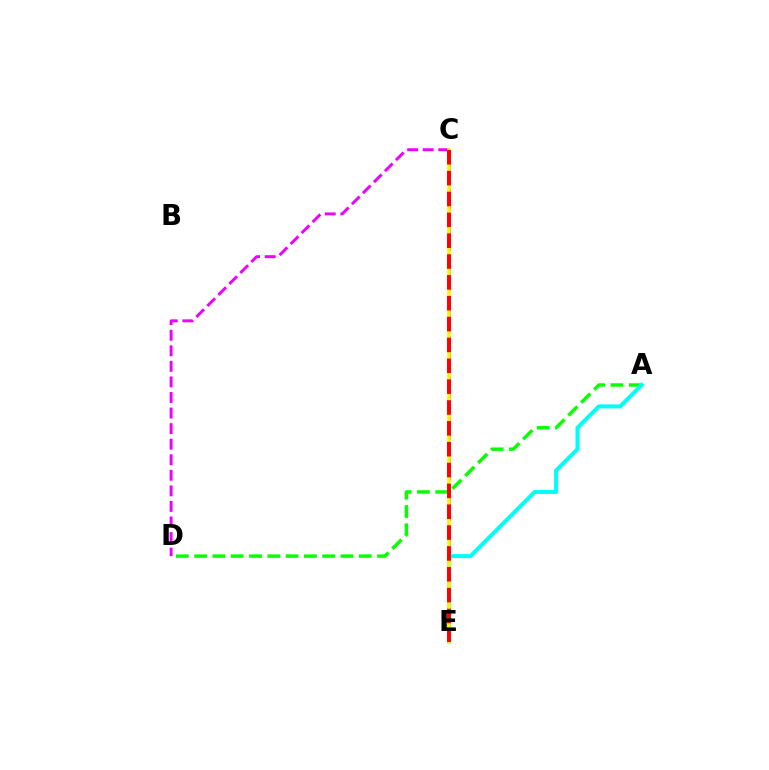{('A', 'D'): [{'color': '#08ff00', 'line_style': 'dashed', 'thickness': 2.49}], ('C', 'E'): [{'color': '#0010ff', 'line_style': 'dashed', 'thickness': 1.83}, {'color': '#fcf500', 'line_style': 'solid', 'thickness': 2.57}, {'color': '#ff0000', 'line_style': 'dashed', 'thickness': 2.83}], ('C', 'D'): [{'color': '#ee00ff', 'line_style': 'dashed', 'thickness': 2.11}], ('A', 'E'): [{'color': '#00fff6', 'line_style': 'solid', 'thickness': 2.91}]}